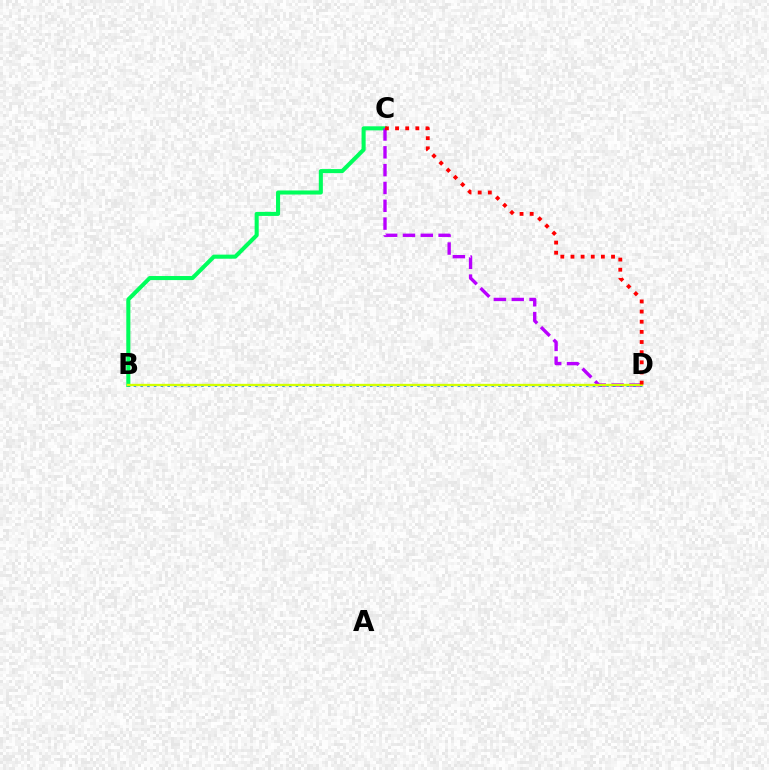{('B', 'C'): [{'color': '#00ff5c', 'line_style': 'solid', 'thickness': 2.93}], ('C', 'D'): [{'color': '#b900ff', 'line_style': 'dashed', 'thickness': 2.42}, {'color': '#ff0000', 'line_style': 'dotted', 'thickness': 2.76}], ('B', 'D'): [{'color': '#0074ff', 'line_style': 'dotted', 'thickness': 1.83}, {'color': '#d1ff00', 'line_style': 'solid', 'thickness': 1.68}]}